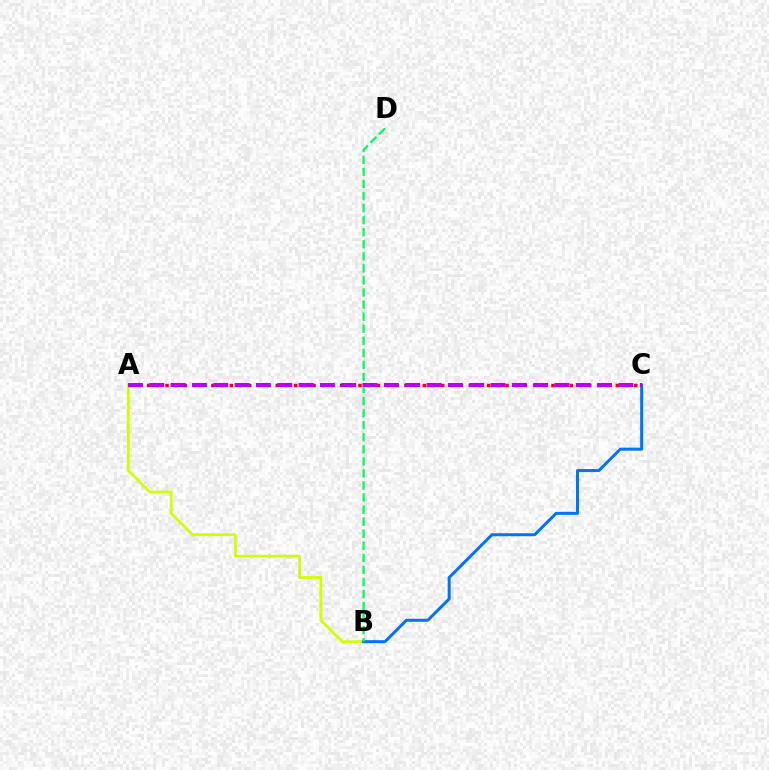{('A', 'B'): [{'color': '#d1ff00', 'line_style': 'solid', 'thickness': 1.98}], ('A', 'C'): [{'color': '#ff0000', 'line_style': 'dotted', 'thickness': 2.5}, {'color': '#b900ff', 'line_style': 'dashed', 'thickness': 2.9}], ('B', 'C'): [{'color': '#0074ff', 'line_style': 'solid', 'thickness': 2.17}], ('B', 'D'): [{'color': '#00ff5c', 'line_style': 'dashed', 'thickness': 1.64}]}